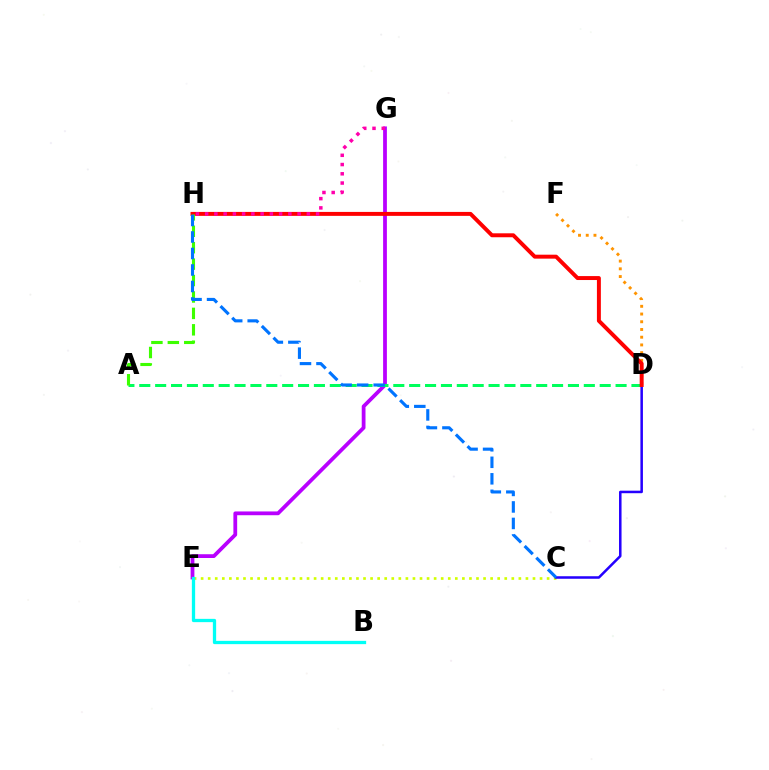{('C', 'E'): [{'color': '#d1ff00', 'line_style': 'dotted', 'thickness': 1.92}], ('D', 'F'): [{'color': '#ff9400', 'line_style': 'dotted', 'thickness': 2.1}], ('E', 'G'): [{'color': '#b900ff', 'line_style': 'solid', 'thickness': 2.72}], ('A', 'D'): [{'color': '#00ff5c', 'line_style': 'dashed', 'thickness': 2.16}], ('C', 'D'): [{'color': '#2500ff', 'line_style': 'solid', 'thickness': 1.82}], ('D', 'H'): [{'color': '#ff0000', 'line_style': 'solid', 'thickness': 2.84}], ('A', 'H'): [{'color': '#3dff00', 'line_style': 'dashed', 'thickness': 2.23}], ('G', 'H'): [{'color': '#ff00ac', 'line_style': 'dotted', 'thickness': 2.51}], ('B', 'E'): [{'color': '#00fff6', 'line_style': 'solid', 'thickness': 2.36}], ('C', 'H'): [{'color': '#0074ff', 'line_style': 'dashed', 'thickness': 2.24}]}